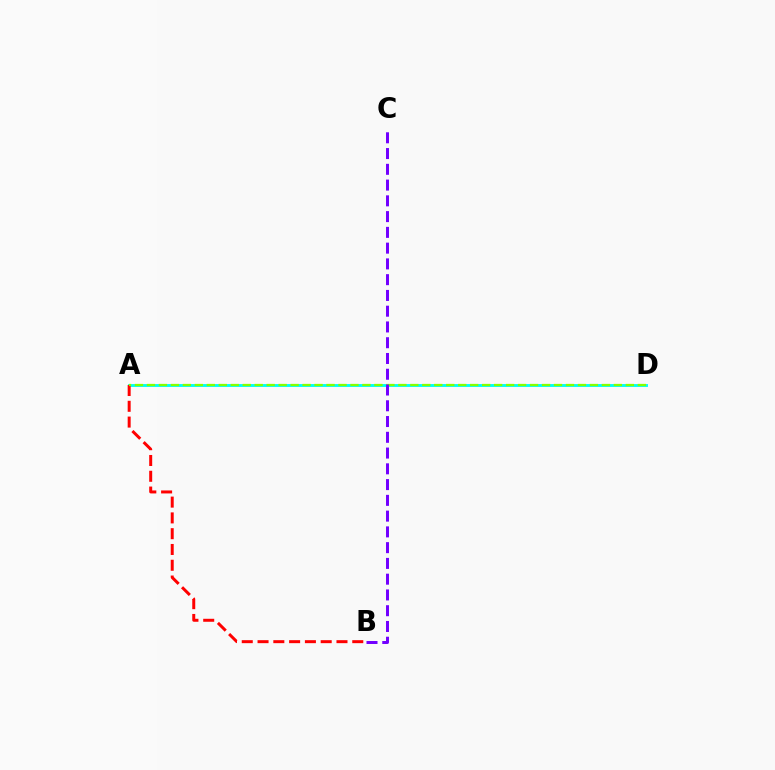{('A', 'D'): [{'color': '#00fff6', 'line_style': 'solid', 'thickness': 2.08}, {'color': '#84ff00', 'line_style': 'dashed', 'thickness': 1.63}], ('A', 'B'): [{'color': '#ff0000', 'line_style': 'dashed', 'thickness': 2.14}], ('B', 'C'): [{'color': '#7200ff', 'line_style': 'dashed', 'thickness': 2.14}]}